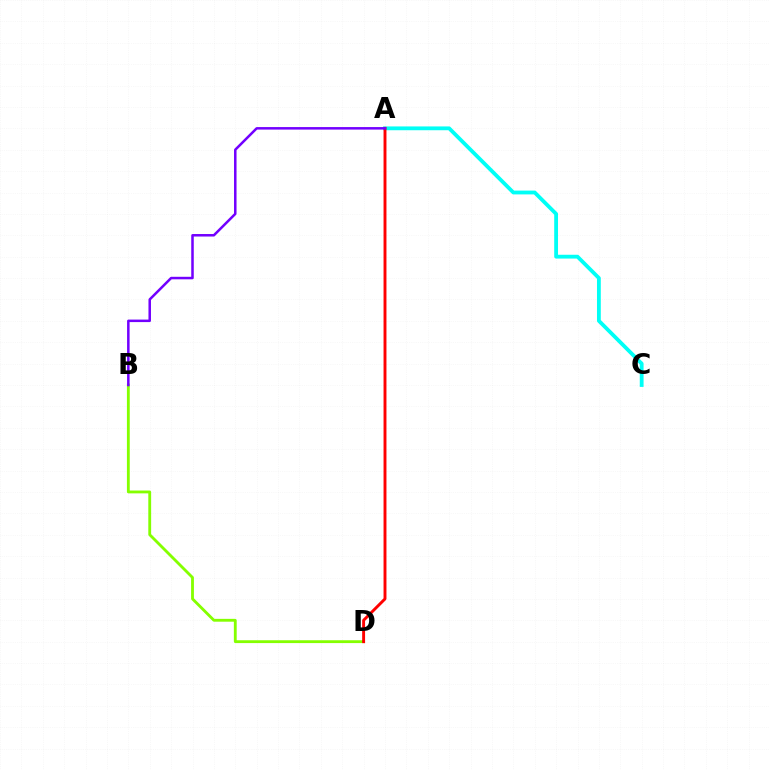{('B', 'D'): [{'color': '#84ff00', 'line_style': 'solid', 'thickness': 2.04}], ('A', 'C'): [{'color': '#00fff6', 'line_style': 'solid', 'thickness': 2.74}], ('A', 'D'): [{'color': '#ff0000', 'line_style': 'solid', 'thickness': 2.1}], ('A', 'B'): [{'color': '#7200ff', 'line_style': 'solid', 'thickness': 1.81}]}